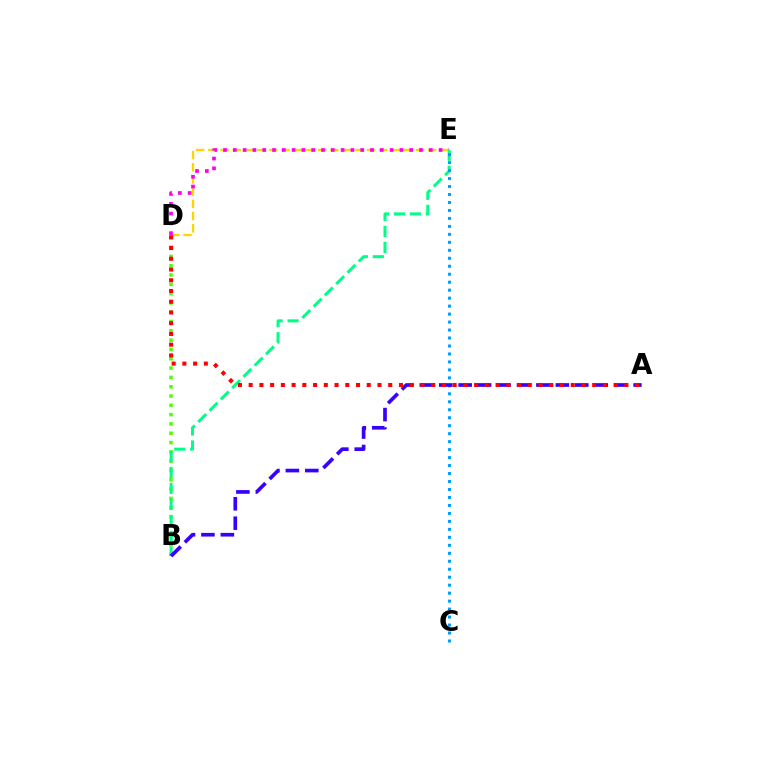{('B', 'D'): [{'color': '#4fff00', 'line_style': 'dotted', 'thickness': 2.53}], ('D', 'E'): [{'color': '#ffd500', 'line_style': 'dashed', 'thickness': 1.66}, {'color': '#ff00ed', 'line_style': 'dotted', 'thickness': 2.66}], ('B', 'E'): [{'color': '#00ff86', 'line_style': 'dashed', 'thickness': 2.17}], ('C', 'E'): [{'color': '#009eff', 'line_style': 'dotted', 'thickness': 2.17}], ('A', 'B'): [{'color': '#3700ff', 'line_style': 'dashed', 'thickness': 2.64}], ('A', 'D'): [{'color': '#ff0000', 'line_style': 'dotted', 'thickness': 2.92}]}